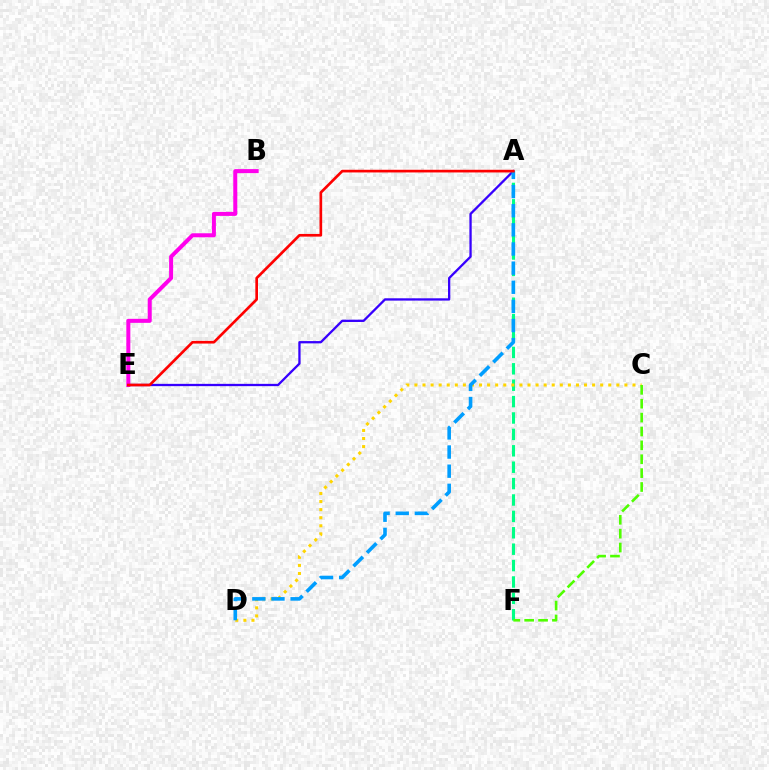{('A', 'E'): [{'color': '#3700ff', 'line_style': 'solid', 'thickness': 1.65}, {'color': '#ff0000', 'line_style': 'solid', 'thickness': 1.92}], ('A', 'F'): [{'color': '#00ff86', 'line_style': 'dashed', 'thickness': 2.23}], ('C', 'D'): [{'color': '#ffd500', 'line_style': 'dotted', 'thickness': 2.19}], ('C', 'F'): [{'color': '#4fff00', 'line_style': 'dashed', 'thickness': 1.89}], ('A', 'D'): [{'color': '#009eff', 'line_style': 'dashed', 'thickness': 2.6}], ('B', 'E'): [{'color': '#ff00ed', 'line_style': 'solid', 'thickness': 2.89}]}